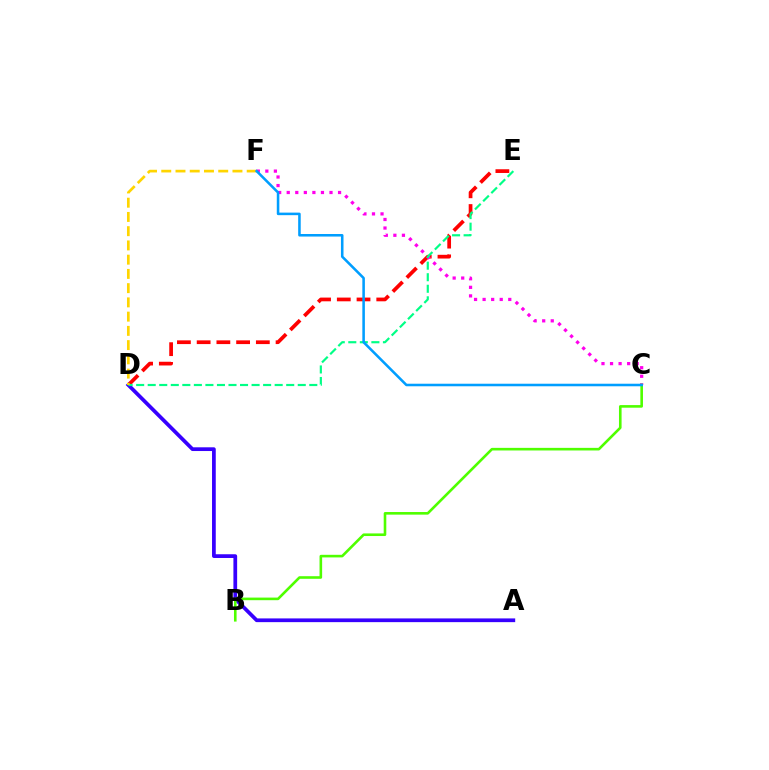{('D', 'E'): [{'color': '#ff0000', 'line_style': 'dashed', 'thickness': 2.68}, {'color': '#00ff86', 'line_style': 'dashed', 'thickness': 1.57}], ('C', 'F'): [{'color': '#ff00ed', 'line_style': 'dotted', 'thickness': 2.32}, {'color': '#009eff', 'line_style': 'solid', 'thickness': 1.84}], ('A', 'D'): [{'color': '#3700ff', 'line_style': 'solid', 'thickness': 2.68}], ('B', 'C'): [{'color': '#4fff00', 'line_style': 'solid', 'thickness': 1.88}], ('D', 'F'): [{'color': '#ffd500', 'line_style': 'dashed', 'thickness': 1.93}]}